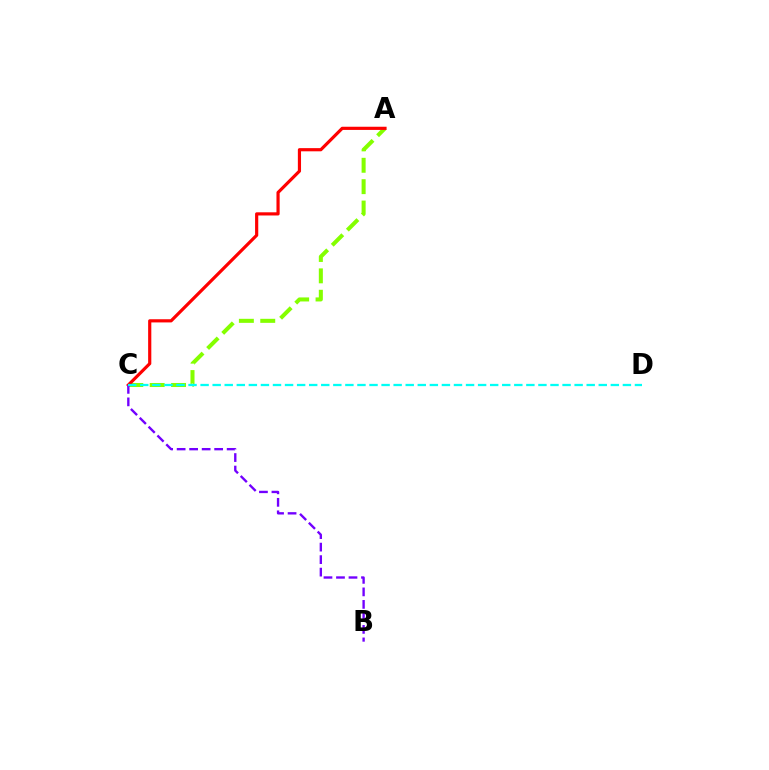{('A', 'C'): [{'color': '#84ff00', 'line_style': 'dashed', 'thickness': 2.9}, {'color': '#ff0000', 'line_style': 'solid', 'thickness': 2.29}], ('B', 'C'): [{'color': '#7200ff', 'line_style': 'dashed', 'thickness': 1.7}], ('C', 'D'): [{'color': '#00fff6', 'line_style': 'dashed', 'thickness': 1.64}]}